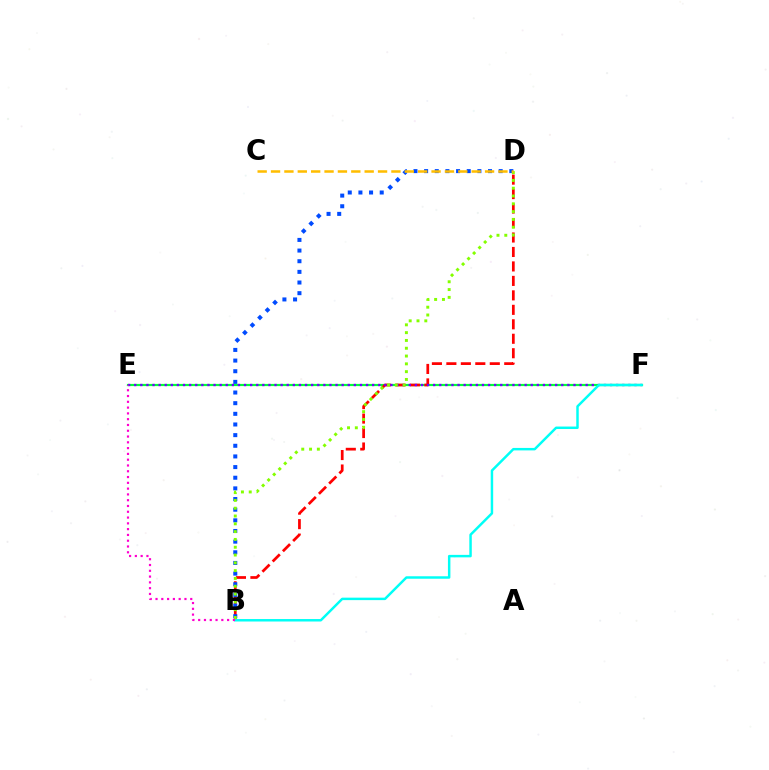{('E', 'F'): [{'color': '#00ff39', 'line_style': 'solid', 'thickness': 1.58}, {'color': '#7200ff', 'line_style': 'dotted', 'thickness': 1.66}], ('B', 'D'): [{'color': '#ff0000', 'line_style': 'dashed', 'thickness': 1.97}, {'color': '#004bff', 'line_style': 'dotted', 'thickness': 2.89}, {'color': '#84ff00', 'line_style': 'dotted', 'thickness': 2.12}], ('B', 'F'): [{'color': '#00fff6', 'line_style': 'solid', 'thickness': 1.78}], ('B', 'E'): [{'color': '#ff00cf', 'line_style': 'dotted', 'thickness': 1.57}], ('C', 'D'): [{'color': '#ffbd00', 'line_style': 'dashed', 'thickness': 1.82}]}